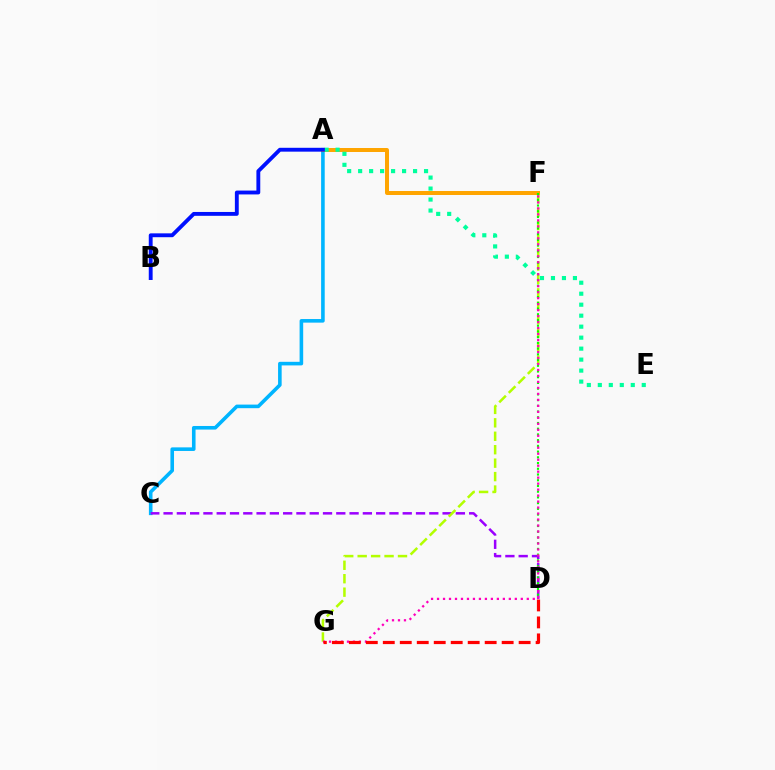{('A', 'C'): [{'color': '#00b5ff', 'line_style': 'solid', 'thickness': 2.59}], ('A', 'F'): [{'color': '#ffa500', 'line_style': 'solid', 'thickness': 2.86}], ('C', 'D'): [{'color': '#9b00ff', 'line_style': 'dashed', 'thickness': 1.81}], ('F', 'G'): [{'color': '#b3ff00', 'line_style': 'dashed', 'thickness': 1.83}, {'color': '#ff00bd', 'line_style': 'dotted', 'thickness': 1.63}], ('A', 'E'): [{'color': '#00ff9d', 'line_style': 'dotted', 'thickness': 2.98}], ('A', 'B'): [{'color': '#0010ff', 'line_style': 'solid', 'thickness': 2.78}], ('D', 'F'): [{'color': '#08ff00', 'line_style': 'dotted', 'thickness': 1.55}], ('D', 'G'): [{'color': '#ff0000', 'line_style': 'dashed', 'thickness': 2.31}]}